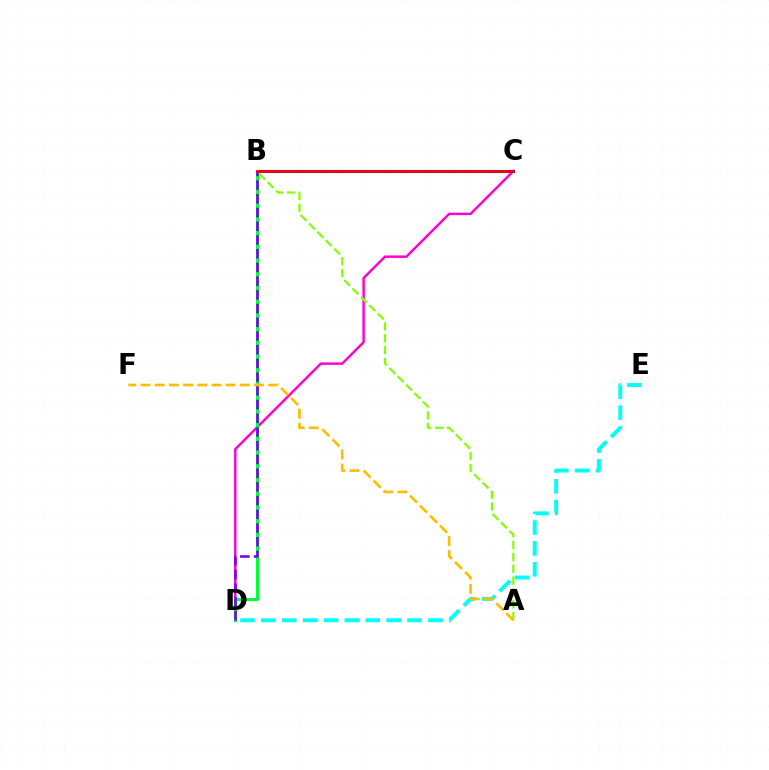{('C', 'D'): [{'color': '#ff00cf', 'line_style': 'solid', 'thickness': 1.76}], ('B', 'C'): [{'color': '#004bff', 'line_style': 'solid', 'thickness': 2.22}, {'color': '#ff0000', 'line_style': 'solid', 'thickness': 1.95}], ('D', 'E'): [{'color': '#00fff6', 'line_style': 'dashed', 'thickness': 2.84}], ('B', 'D'): [{'color': '#00ff39', 'line_style': 'solid', 'thickness': 2.18}, {'color': '#7200ff', 'line_style': 'dashed', 'thickness': 1.86}], ('A', 'B'): [{'color': '#84ff00', 'line_style': 'dashed', 'thickness': 1.61}], ('A', 'F'): [{'color': '#ffbd00', 'line_style': 'dashed', 'thickness': 1.93}]}